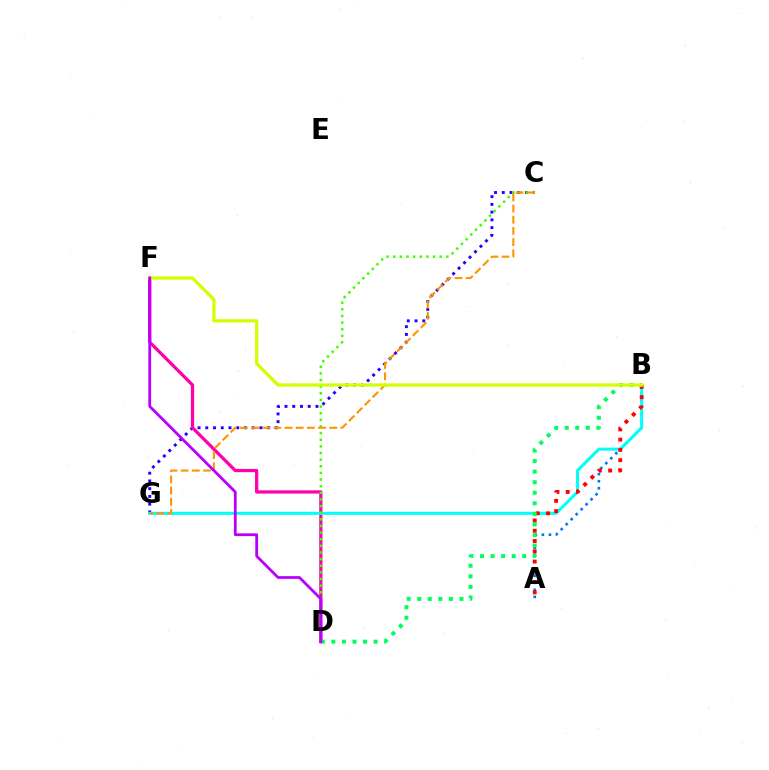{('C', 'G'): [{'color': '#2500ff', 'line_style': 'dotted', 'thickness': 2.1}, {'color': '#ff9400', 'line_style': 'dashed', 'thickness': 1.52}], ('D', 'F'): [{'color': '#ff00ac', 'line_style': 'solid', 'thickness': 2.35}, {'color': '#b900ff', 'line_style': 'solid', 'thickness': 2.0}], ('A', 'B'): [{'color': '#0074ff', 'line_style': 'dotted', 'thickness': 1.91}, {'color': '#ff0000', 'line_style': 'dotted', 'thickness': 2.79}], ('B', 'G'): [{'color': '#00fff6', 'line_style': 'solid', 'thickness': 2.18}], ('B', 'D'): [{'color': '#00ff5c', 'line_style': 'dotted', 'thickness': 2.87}], ('C', 'D'): [{'color': '#3dff00', 'line_style': 'dotted', 'thickness': 1.8}], ('B', 'F'): [{'color': '#d1ff00', 'line_style': 'solid', 'thickness': 2.34}]}